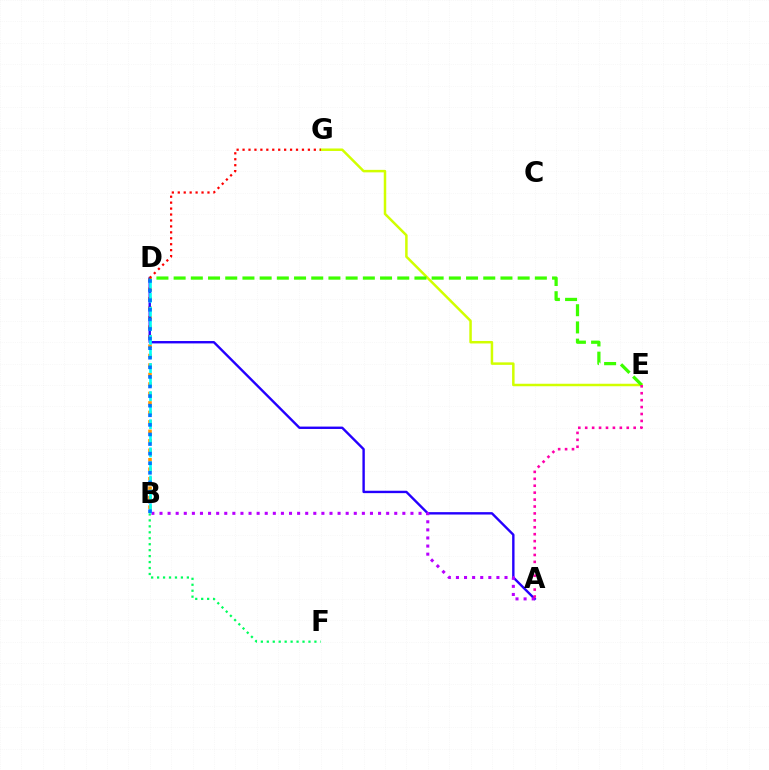{('E', 'G'): [{'color': '#d1ff00', 'line_style': 'solid', 'thickness': 1.8}], ('B', 'D'): [{'color': '#ff9400', 'line_style': 'dotted', 'thickness': 2.57}, {'color': '#00fff6', 'line_style': 'dashed', 'thickness': 1.91}, {'color': '#0074ff', 'line_style': 'dotted', 'thickness': 2.61}], ('A', 'D'): [{'color': '#2500ff', 'line_style': 'solid', 'thickness': 1.72}], ('B', 'F'): [{'color': '#00ff5c', 'line_style': 'dotted', 'thickness': 1.62}], ('A', 'B'): [{'color': '#b900ff', 'line_style': 'dotted', 'thickness': 2.2}], ('D', 'E'): [{'color': '#3dff00', 'line_style': 'dashed', 'thickness': 2.34}], ('D', 'G'): [{'color': '#ff0000', 'line_style': 'dotted', 'thickness': 1.61}], ('A', 'E'): [{'color': '#ff00ac', 'line_style': 'dotted', 'thickness': 1.88}]}